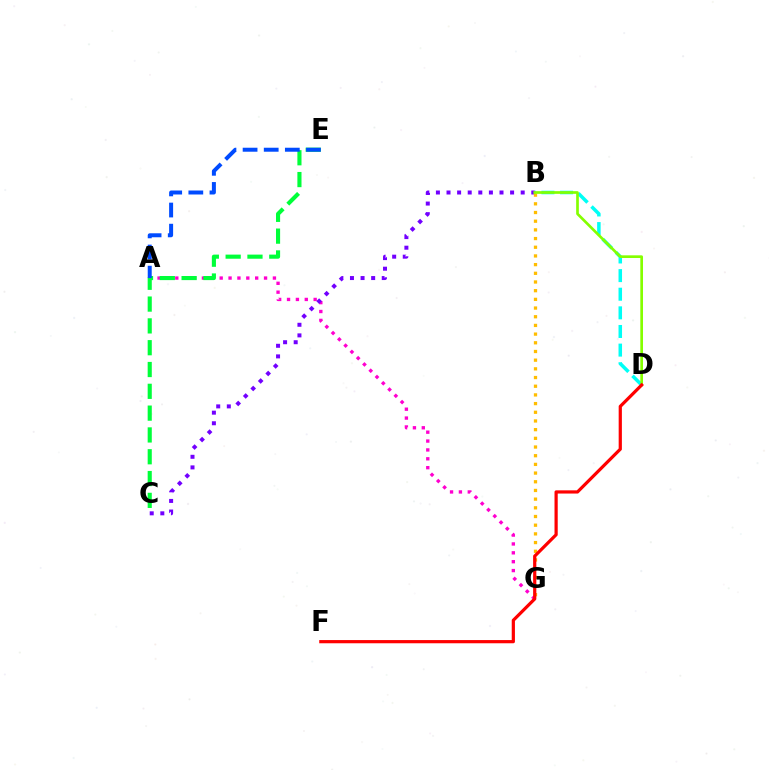{('A', 'G'): [{'color': '#ff00cf', 'line_style': 'dotted', 'thickness': 2.41}], ('B', 'D'): [{'color': '#00fff6', 'line_style': 'dashed', 'thickness': 2.53}, {'color': '#84ff00', 'line_style': 'solid', 'thickness': 1.93}], ('B', 'C'): [{'color': '#7200ff', 'line_style': 'dotted', 'thickness': 2.88}], ('B', 'G'): [{'color': '#ffbd00', 'line_style': 'dotted', 'thickness': 2.36}], ('C', 'E'): [{'color': '#00ff39', 'line_style': 'dashed', 'thickness': 2.96}], ('A', 'E'): [{'color': '#004bff', 'line_style': 'dashed', 'thickness': 2.87}], ('D', 'F'): [{'color': '#ff0000', 'line_style': 'solid', 'thickness': 2.31}]}